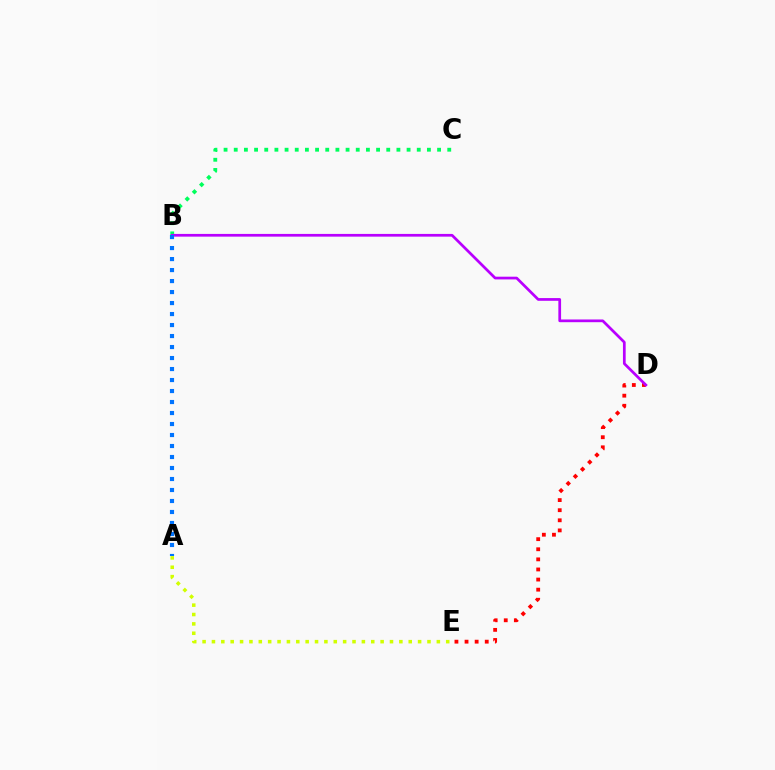{('B', 'C'): [{'color': '#00ff5c', 'line_style': 'dotted', 'thickness': 2.76}], ('D', 'E'): [{'color': '#ff0000', 'line_style': 'dotted', 'thickness': 2.74}], ('B', 'D'): [{'color': '#b900ff', 'line_style': 'solid', 'thickness': 1.96}], ('A', 'E'): [{'color': '#d1ff00', 'line_style': 'dotted', 'thickness': 2.55}], ('A', 'B'): [{'color': '#0074ff', 'line_style': 'dotted', 'thickness': 2.99}]}